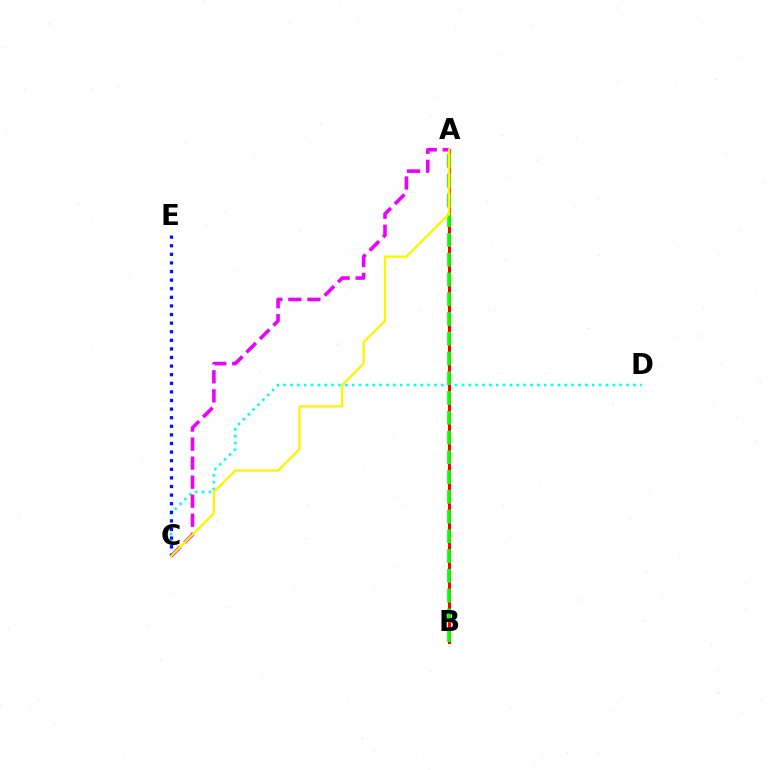{('C', 'D'): [{'color': '#00fff6', 'line_style': 'dotted', 'thickness': 1.86}], ('A', 'C'): [{'color': '#ee00ff', 'line_style': 'dashed', 'thickness': 2.59}, {'color': '#fcf500', 'line_style': 'solid', 'thickness': 1.68}], ('C', 'E'): [{'color': '#0010ff', 'line_style': 'dotted', 'thickness': 2.34}], ('A', 'B'): [{'color': '#ff0000', 'line_style': 'solid', 'thickness': 2.23}, {'color': '#08ff00', 'line_style': 'dashed', 'thickness': 2.68}]}